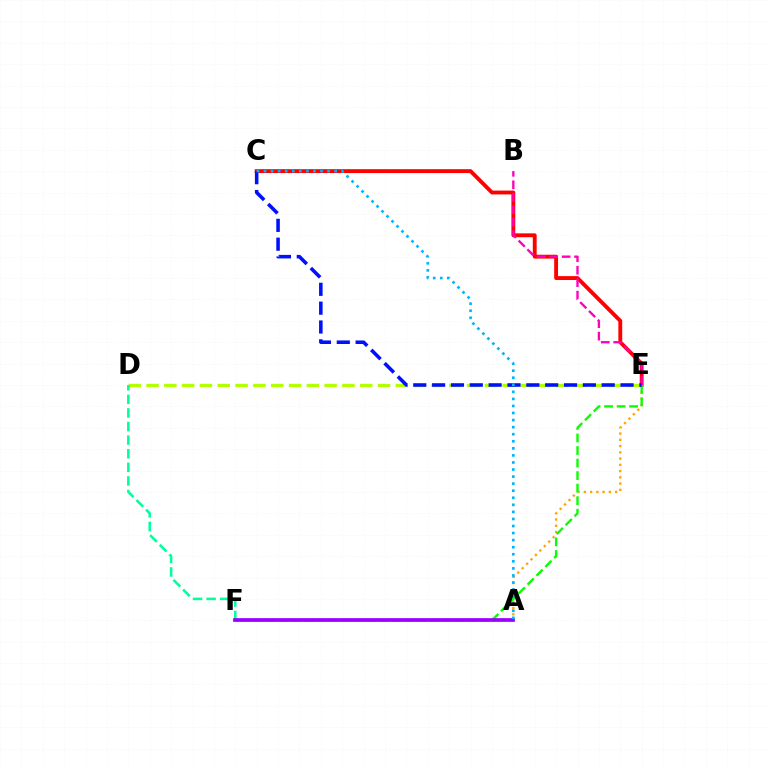{('A', 'E'): [{'color': '#ffa500', 'line_style': 'dotted', 'thickness': 1.7}], ('C', 'E'): [{'color': '#ff0000', 'line_style': 'solid', 'thickness': 2.78}, {'color': '#0010ff', 'line_style': 'dashed', 'thickness': 2.56}], ('E', 'F'): [{'color': '#08ff00', 'line_style': 'dashed', 'thickness': 1.7}], ('D', 'E'): [{'color': '#b3ff00', 'line_style': 'dashed', 'thickness': 2.42}], ('D', 'F'): [{'color': '#00ff9d', 'line_style': 'dashed', 'thickness': 1.85}], ('A', 'F'): [{'color': '#9b00ff', 'line_style': 'solid', 'thickness': 2.67}], ('B', 'E'): [{'color': '#ff00bd', 'line_style': 'dashed', 'thickness': 1.69}], ('A', 'C'): [{'color': '#00b5ff', 'line_style': 'dotted', 'thickness': 1.92}]}